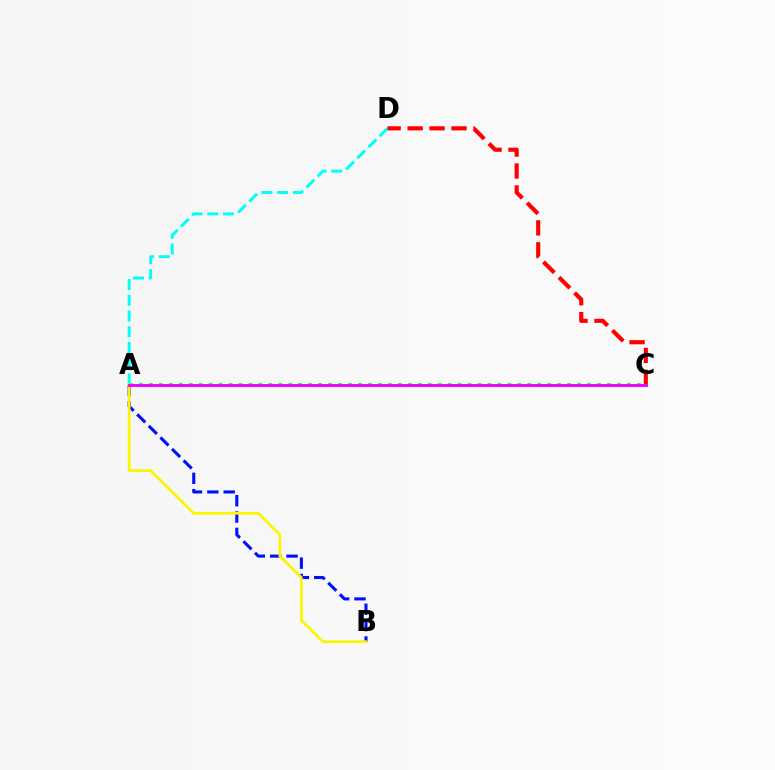{('A', 'C'): [{'color': '#08ff00', 'line_style': 'dotted', 'thickness': 2.71}, {'color': '#ee00ff', 'line_style': 'solid', 'thickness': 2.07}], ('A', 'D'): [{'color': '#00fff6', 'line_style': 'dashed', 'thickness': 2.14}], ('A', 'B'): [{'color': '#0010ff', 'line_style': 'dashed', 'thickness': 2.22}, {'color': '#fcf500', 'line_style': 'solid', 'thickness': 1.94}], ('C', 'D'): [{'color': '#ff0000', 'line_style': 'dashed', 'thickness': 2.98}]}